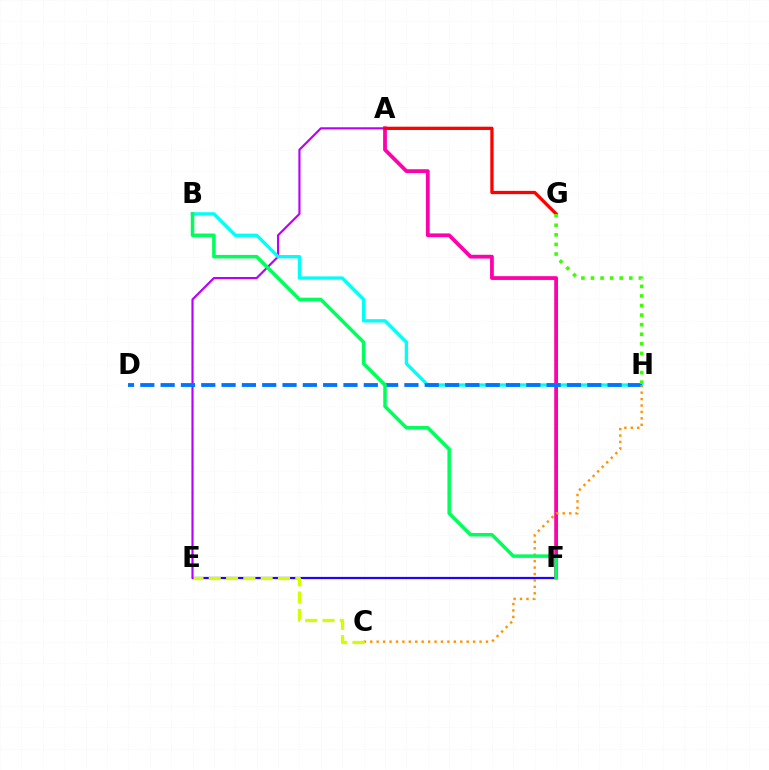{('E', 'F'): [{'color': '#2500ff', 'line_style': 'solid', 'thickness': 1.6}], ('A', 'F'): [{'color': '#ff00ac', 'line_style': 'solid', 'thickness': 2.71}], ('A', 'E'): [{'color': '#b900ff', 'line_style': 'solid', 'thickness': 1.55}], ('A', 'G'): [{'color': '#ff0000', 'line_style': 'solid', 'thickness': 2.36}], ('B', 'H'): [{'color': '#00fff6', 'line_style': 'solid', 'thickness': 2.4}], ('D', 'H'): [{'color': '#0074ff', 'line_style': 'dashed', 'thickness': 2.76}], ('C', 'H'): [{'color': '#ff9400', 'line_style': 'dotted', 'thickness': 1.75}], ('C', 'E'): [{'color': '#d1ff00', 'line_style': 'dashed', 'thickness': 2.35}], ('B', 'F'): [{'color': '#00ff5c', 'line_style': 'solid', 'thickness': 2.53}], ('G', 'H'): [{'color': '#3dff00', 'line_style': 'dotted', 'thickness': 2.6}]}